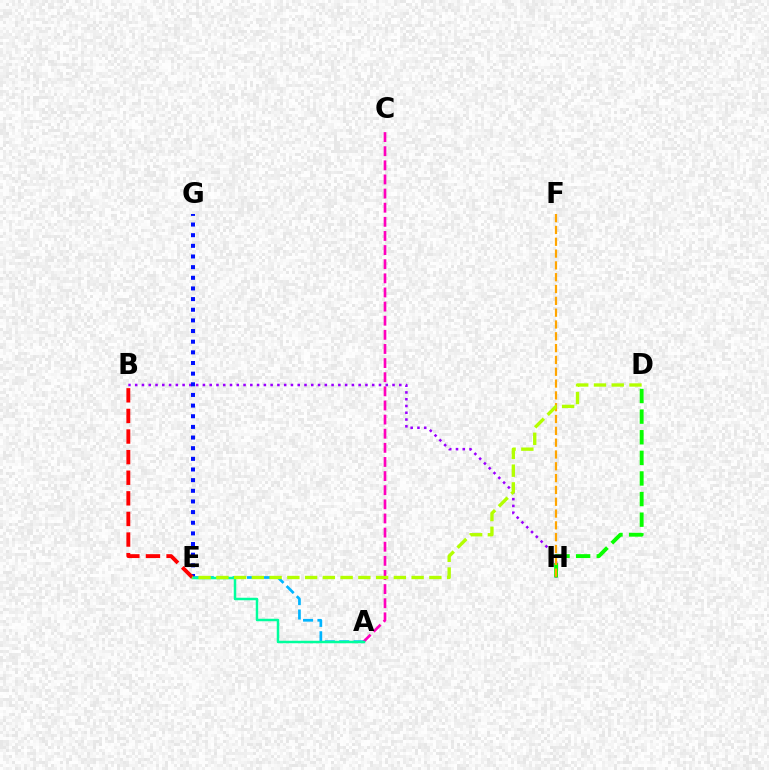{('B', 'H'): [{'color': '#9b00ff', 'line_style': 'dotted', 'thickness': 1.84}], ('E', 'G'): [{'color': '#0010ff', 'line_style': 'dotted', 'thickness': 2.89}], ('D', 'H'): [{'color': '#08ff00', 'line_style': 'dashed', 'thickness': 2.8}], ('A', 'E'): [{'color': '#00b5ff', 'line_style': 'dashed', 'thickness': 1.95}, {'color': '#00ff9d', 'line_style': 'solid', 'thickness': 1.79}], ('B', 'E'): [{'color': '#ff0000', 'line_style': 'dashed', 'thickness': 2.8}], ('A', 'C'): [{'color': '#ff00bd', 'line_style': 'dashed', 'thickness': 1.92}], ('F', 'H'): [{'color': '#ffa500', 'line_style': 'dashed', 'thickness': 1.61}], ('D', 'E'): [{'color': '#b3ff00', 'line_style': 'dashed', 'thickness': 2.41}]}